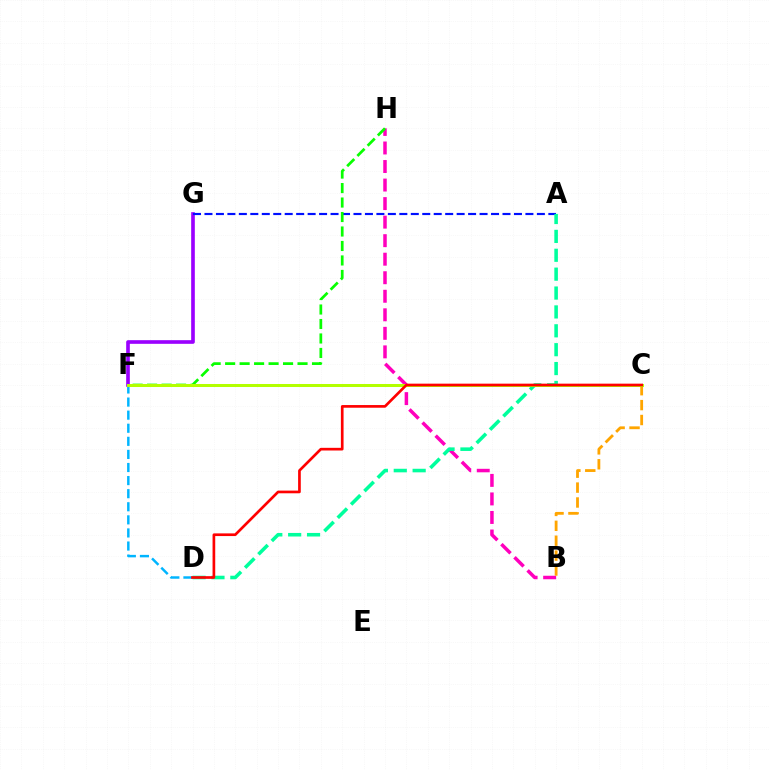{('D', 'F'): [{'color': '#00b5ff', 'line_style': 'dashed', 'thickness': 1.78}], ('B', 'H'): [{'color': '#ff00bd', 'line_style': 'dashed', 'thickness': 2.52}], ('F', 'G'): [{'color': '#9b00ff', 'line_style': 'solid', 'thickness': 2.63}], ('A', 'G'): [{'color': '#0010ff', 'line_style': 'dashed', 'thickness': 1.56}], ('F', 'H'): [{'color': '#08ff00', 'line_style': 'dashed', 'thickness': 1.97}], ('B', 'C'): [{'color': '#ffa500', 'line_style': 'dashed', 'thickness': 2.02}], ('A', 'D'): [{'color': '#00ff9d', 'line_style': 'dashed', 'thickness': 2.57}], ('C', 'F'): [{'color': '#b3ff00', 'line_style': 'solid', 'thickness': 2.16}], ('C', 'D'): [{'color': '#ff0000', 'line_style': 'solid', 'thickness': 1.93}]}